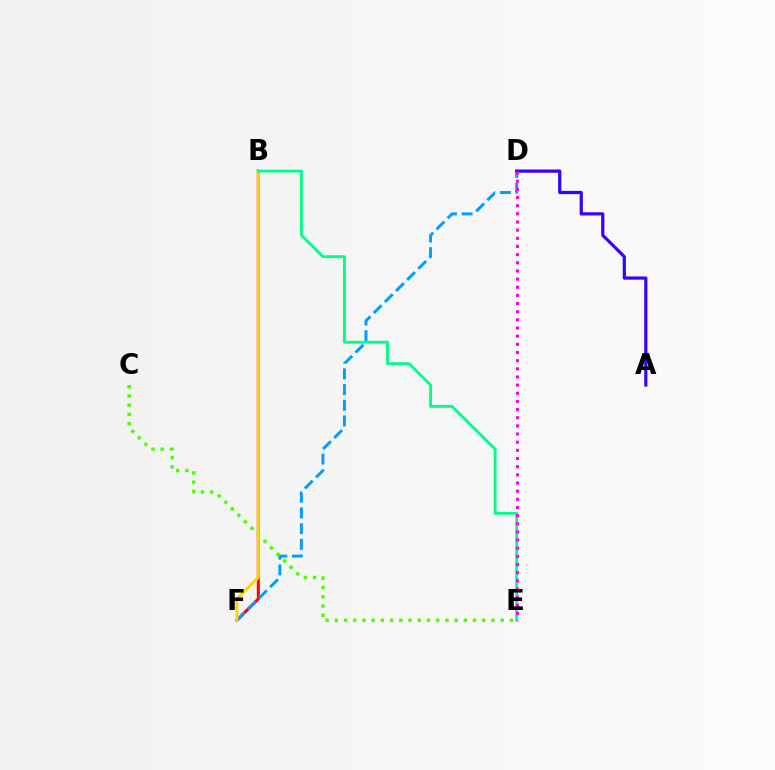{('B', 'F'): [{'color': '#ff0000', 'line_style': 'solid', 'thickness': 2.17}, {'color': '#ffd500', 'line_style': 'solid', 'thickness': 2.11}], ('D', 'F'): [{'color': '#009eff', 'line_style': 'dashed', 'thickness': 2.13}], ('C', 'E'): [{'color': '#4fff00', 'line_style': 'dotted', 'thickness': 2.5}], ('A', 'D'): [{'color': '#3700ff', 'line_style': 'solid', 'thickness': 2.3}], ('B', 'E'): [{'color': '#00ff86', 'line_style': 'solid', 'thickness': 2.06}], ('D', 'E'): [{'color': '#ff00ed', 'line_style': 'dotted', 'thickness': 2.22}]}